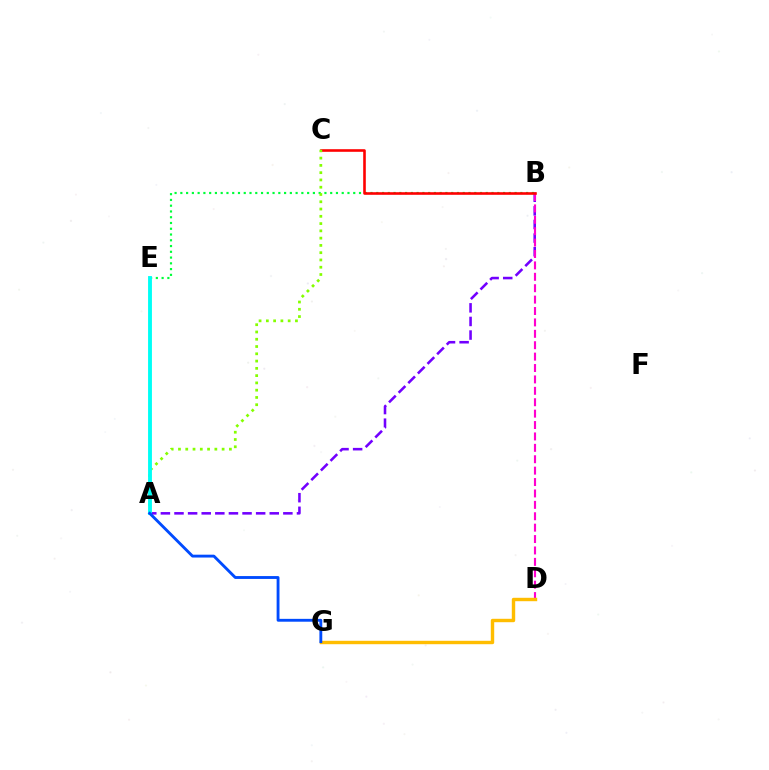{('A', 'B'): [{'color': '#7200ff', 'line_style': 'dashed', 'thickness': 1.85}], ('B', 'D'): [{'color': '#ff00cf', 'line_style': 'dashed', 'thickness': 1.55}], ('B', 'E'): [{'color': '#00ff39', 'line_style': 'dotted', 'thickness': 1.57}], ('B', 'C'): [{'color': '#ff0000', 'line_style': 'solid', 'thickness': 1.87}], ('D', 'G'): [{'color': '#ffbd00', 'line_style': 'solid', 'thickness': 2.45}], ('A', 'C'): [{'color': '#84ff00', 'line_style': 'dotted', 'thickness': 1.98}], ('A', 'E'): [{'color': '#00fff6', 'line_style': 'solid', 'thickness': 2.78}], ('A', 'G'): [{'color': '#004bff', 'line_style': 'solid', 'thickness': 2.06}]}